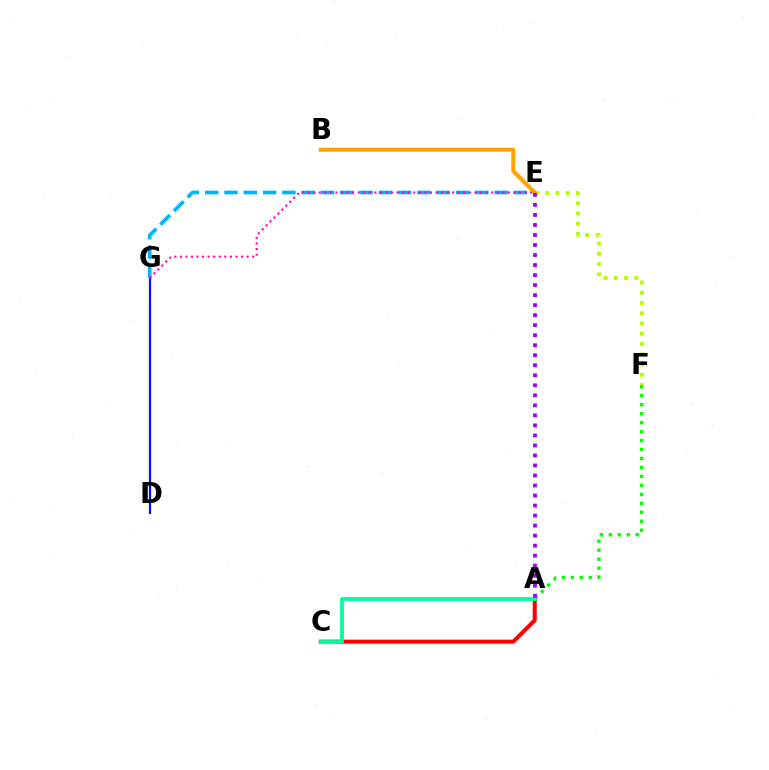{('A', 'F'): [{'color': '#08ff00', 'line_style': 'dotted', 'thickness': 2.44}], ('D', 'G'): [{'color': '#0010ff', 'line_style': 'solid', 'thickness': 1.58}], ('A', 'C'): [{'color': '#ff0000', 'line_style': 'solid', 'thickness': 2.9}, {'color': '#00ff9d', 'line_style': 'solid', 'thickness': 2.73}], ('E', 'G'): [{'color': '#00b5ff', 'line_style': 'dashed', 'thickness': 2.62}, {'color': '#ff00bd', 'line_style': 'dotted', 'thickness': 1.51}], ('E', 'F'): [{'color': '#b3ff00', 'line_style': 'dotted', 'thickness': 2.78}], ('B', 'E'): [{'color': '#ffa500', 'line_style': 'solid', 'thickness': 2.93}], ('A', 'E'): [{'color': '#9b00ff', 'line_style': 'dotted', 'thickness': 2.72}]}